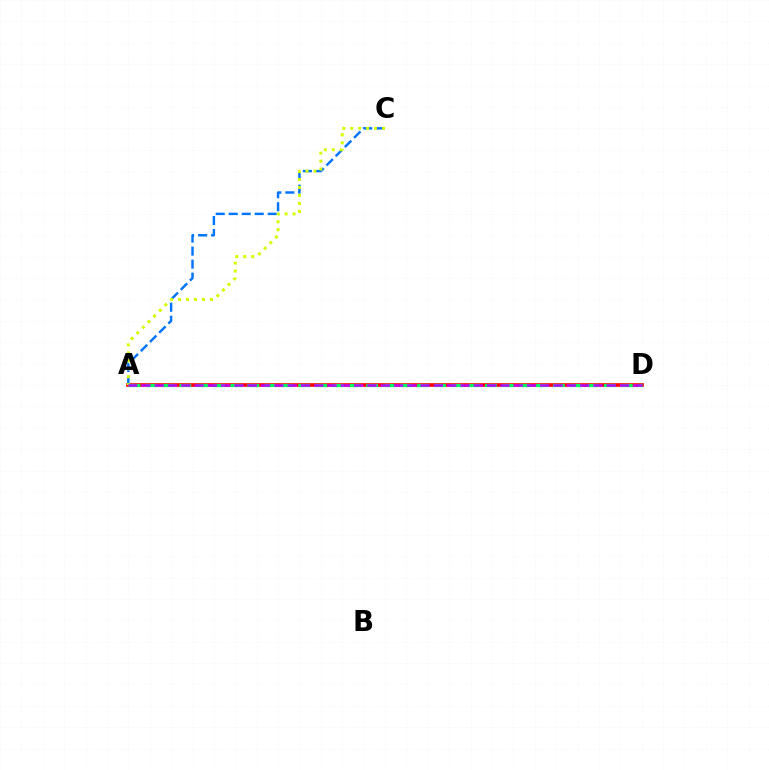{('A', 'D'): [{'color': '#ff0000', 'line_style': 'solid', 'thickness': 2.63}, {'color': '#00ff5c', 'line_style': 'dashed', 'thickness': 2.31}, {'color': '#b900ff', 'line_style': 'dashed', 'thickness': 1.81}], ('A', 'C'): [{'color': '#0074ff', 'line_style': 'dashed', 'thickness': 1.77}, {'color': '#d1ff00', 'line_style': 'dotted', 'thickness': 2.16}]}